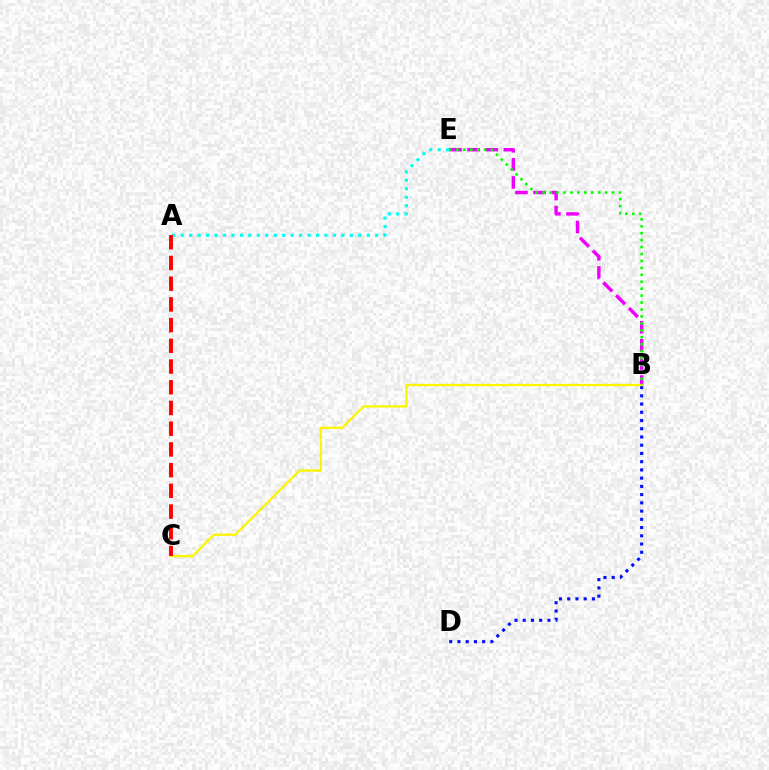{('A', 'E'): [{'color': '#00fff6', 'line_style': 'dotted', 'thickness': 2.3}], ('B', 'D'): [{'color': '#0010ff', 'line_style': 'dotted', 'thickness': 2.24}], ('B', 'E'): [{'color': '#ee00ff', 'line_style': 'dashed', 'thickness': 2.46}, {'color': '#08ff00', 'line_style': 'dotted', 'thickness': 1.88}], ('B', 'C'): [{'color': '#fcf500', 'line_style': 'solid', 'thickness': 1.64}], ('A', 'C'): [{'color': '#ff0000', 'line_style': 'dashed', 'thickness': 2.81}]}